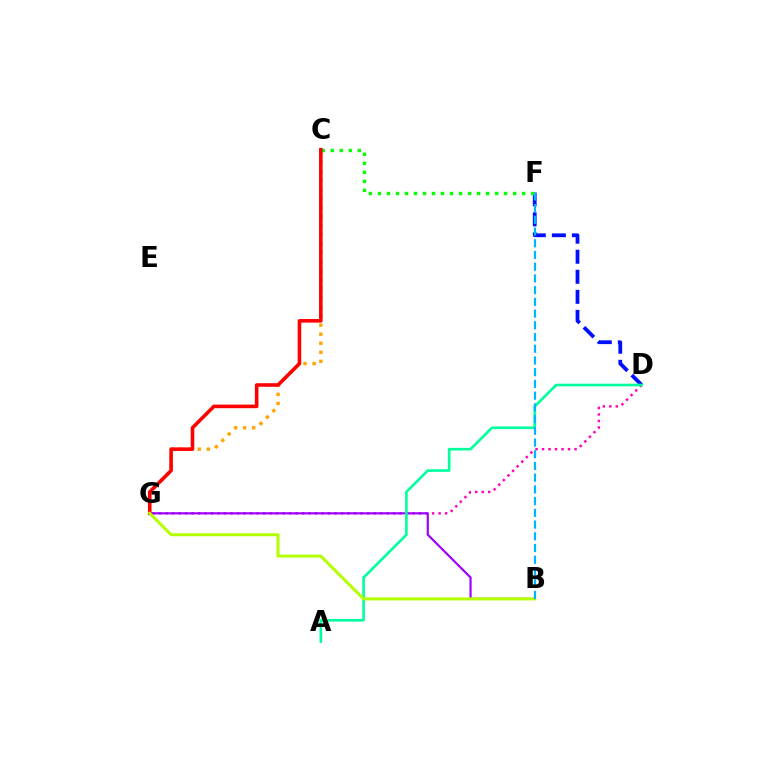{('D', 'F'): [{'color': '#0010ff', 'line_style': 'dashed', 'thickness': 2.72}], ('C', 'G'): [{'color': '#ffa500', 'line_style': 'dotted', 'thickness': 2.46}, {'color': '#ff0000', 'line_style': 'solid', 'thickness': 2.58}], ('C', 'F'): [{'color': '#08ff00', 'line_style': 'dotted', 'thickness': 2.45}], ('D', 'G'): [{'color': '#ff00bd', 'line_style': 'dotted', 'thickness': 1.77}], ('B', 'G'): [{'color': '#9b00ff', 'line_style': 'solid', 'thickness': 1.56}, {'color': '#b3ff00', 'line_style': 'solid', 'thickness': 2.18}], ('A', 'D'): [{'color': '#00ff9d', 'line_style': 'solid', 'thickness': 1.89}], ('B', 'F'): [{'color': '#00b5ff', 'line_style': 'dashed', 'thickness': 1.59}]}